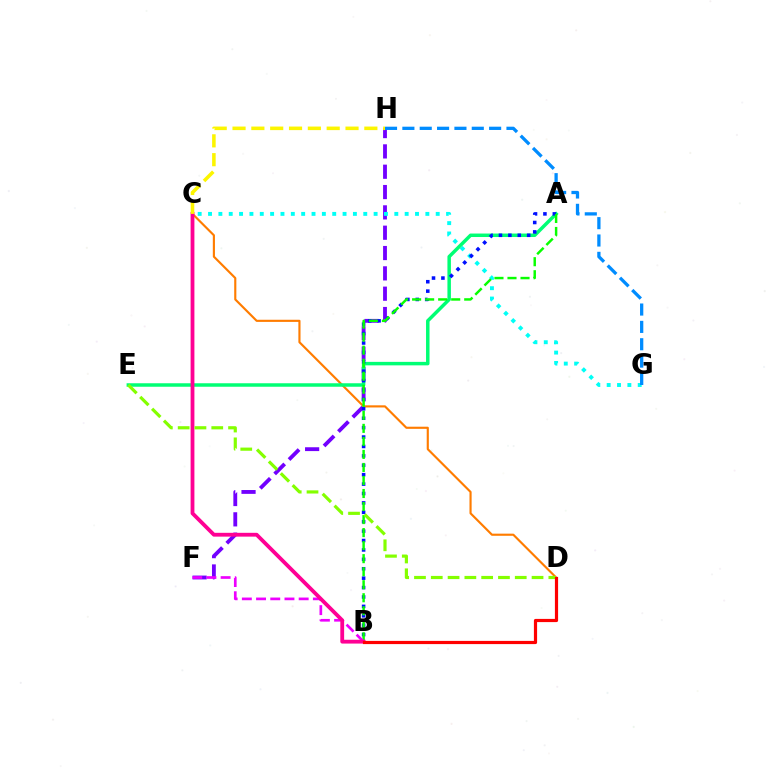{('F', 'H'): [{'color': '#7200ff', 'line_style': 'dashed', 'thickness': 2.76}], ('C', 'D'): [{'color': '#ff7c00', 'line_style': 'solid', 'thickness': 1.54}], ('C', 'G'): [{'color': '#00fff6', 'line_style': 'dotted', 'thickness': 2.81}], ('A', 'E'): [{'color': '#00ff74', 'line_style': 'solid', 'thickness': 2.51}], ('A', 'B'): [{'color': '#0010ff', 'line_style': 'dotted', 'thickness': 2.56}, {'color': '#08ff00', 'line_style': 'dashed', 'thickness': 1.77}], ('B', 'F'): [{'color': '#ee00ff', 'line_style': 'dashed', 'thickness': 1.93}], ('B', 'C'): [{'color': '#ff0094', 'line_style': 'solid', 'thickness': 2.74}], ('C', 'H'): [{'color': '#fcf500', 'line_style': 'dashed', 'thickness': 2.56}], ('D', 'E'): [{'color': '#84ff00', 'line_style': 'dashed', 'thickness': 2.28}], ('G', 'H'): [{'color': '#008cff', 'line_style': 'dashed', 'thickness': 2.36}], ('B', 'D'): [{'color': '#ff0000', 'line_style': 'solid', 'thickness': 2.3}]}